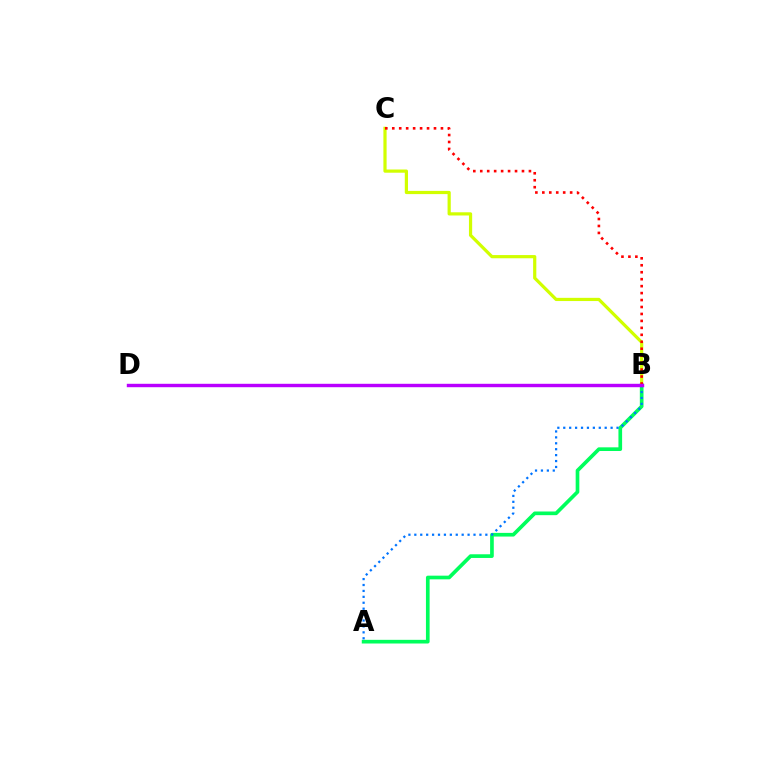{('A', 'B'): [{'color': '#00ff5c', 'line_style': 'solid', 'thickness': 2.64}, {'color': '#0074ff', 'line_style': 'dotted', 'thickness': 1.61}], ('B', 'C'): [{'color': '#d1ff00', 'line_style': 'solid', 'thickness': 2.31}, {'color': '#ff0000', 'line_style': 'dotted', 'thickness': 1.89}], ('B', 'D'): [{'color': '#b900ff', 'line_style': 'solid', 'thickness': 2.46}]}